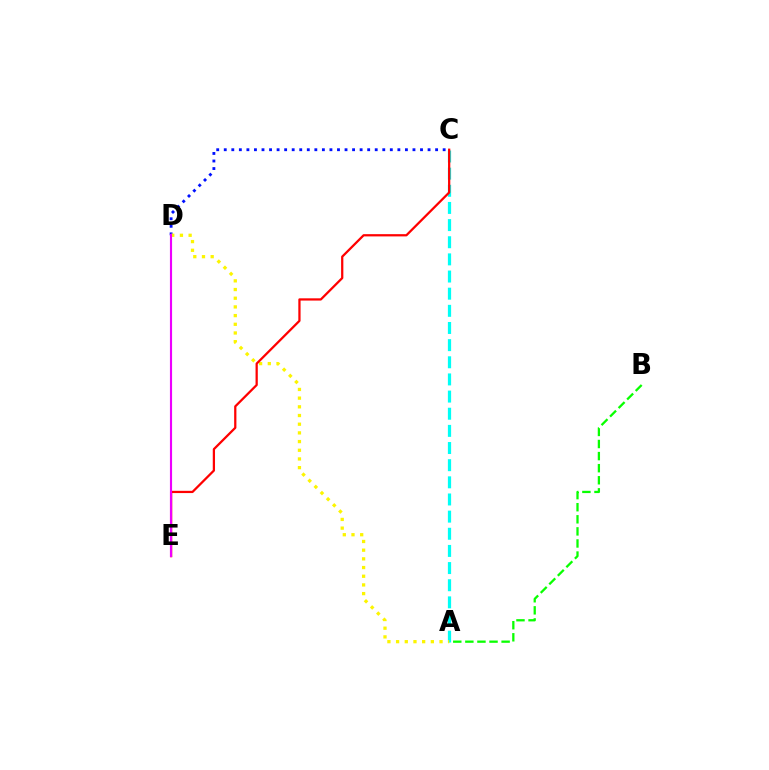{('C', 'D'): [{'color': '#0010ff', 'line_style': 'dotted', 'thickness': 2.05}], ('A', 'B'): [{'color': '#08ff00', 'line_style': 'dashed', 'thickness': 1.64}], ('A', 'C'): [{'color': '#00fff6', 'line_style': 'dashed', 'thickness': 2.33}], ('A', 'D'): [{'color': '#fcf500', 'line_style': 'dotted', 'thickness': 2.36}], ('C', 'E'): [{'color': '#ff0000', 'line_style': 'solid', 'thickness': 1.62}], ('D', 'E'): [{'color': '#ee00ff', 'line_style': 'solid', 'thickness': 1.54}]}